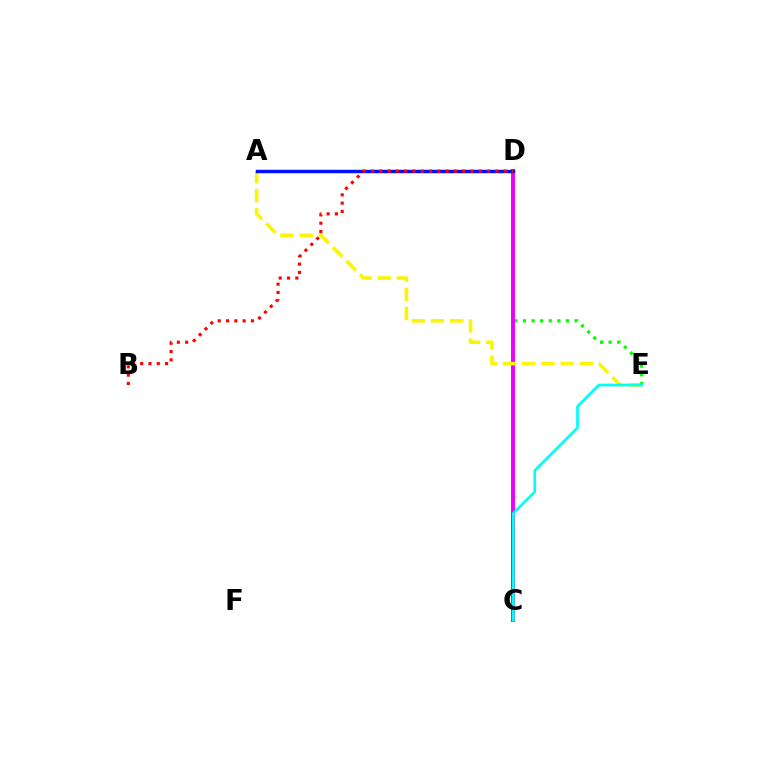{('D', 'E'): [{'color': '#08ff00', 'line_style': 'dotted', 'thickness': 2.33}], ('C', 'D'): [{'color': '#ee00ff', 'line_style': 'solid', 'thickness': 2.84}], ('A', 'E'): [{'color': '#fcf500', 'line_style': 'dashed', 'thickness': 2.6}], ('A', 'D'): [{'color': '#0010ff', 'line_style': 'solid', 'thickness': 2.48}], ('C', 'E'): [{'color': '#00fff6', 'line_style': 'solid', 'thickness': 1.96}], ('B', 'D'): [{'color': '#ff0000', 'line_style': 'dotted', 'thickness': 2.25}]}